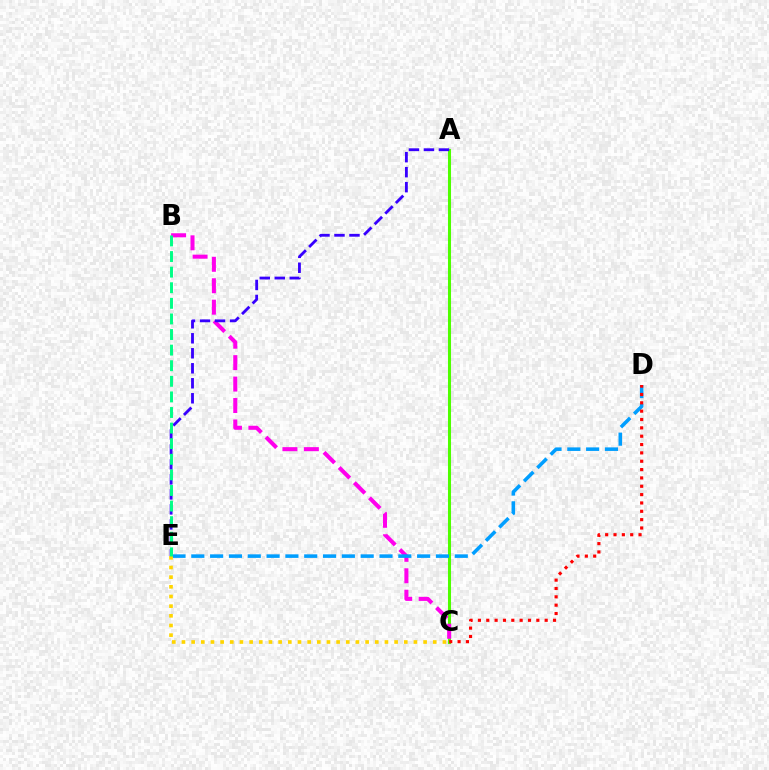{('A', 'C'): [{'color': '#4fff00', 'line_style': 'solid', 'thickness': 2.19}], ('B', 'C'): [{'color': '#ff00ed', 'line_style': 'dashed', 'thickness': 2.91}], ('D', 'E'): [{'color': '#009eff', 'line_style': 'dashed', 'thickness': 2.56}], ('A', 'E'): [{'color': '#3700ff', 'line_style': 'dashed', 'thickness': 2.04}], ('C', 'E'): [{'color': '#ffd500', 'line_style': 'dotted', 'thickness': 2.63}], ('B', 'E'): [{'color': '#00ff86', 'line_style': 'dashed', 'thickness': 2.12}], ('C', 'D'): [{'color': '#ff0000', 'line_style': 'dotted', 'thickness': 2.27}]}